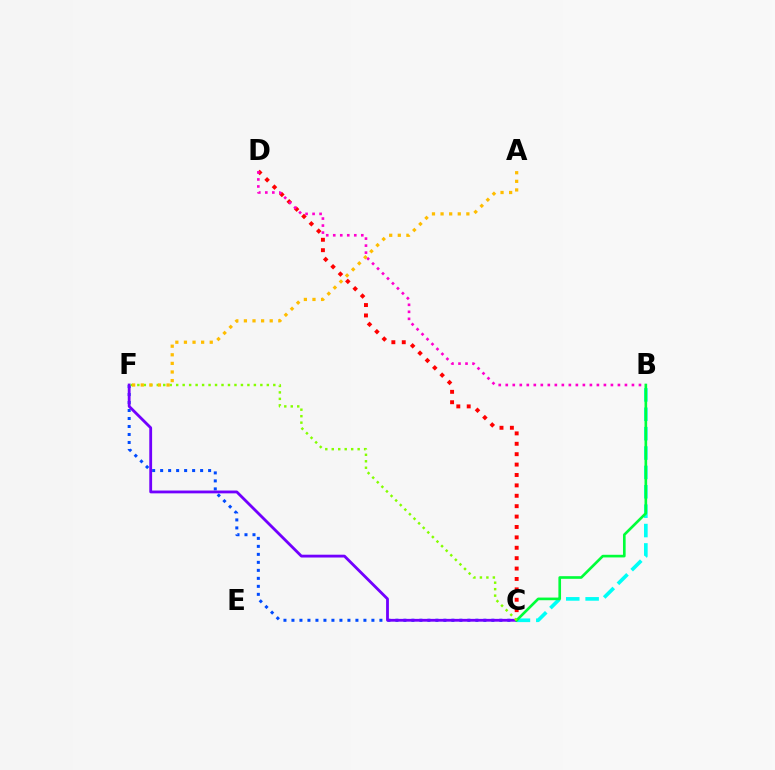{('C', 'D'): [{'color': '#ff0000', 'line_style': 'dotted', 'thickness': 2.83}], ('C', 'F'): [{'color': '#004bff', 'line_style': 'dotted', 'thickness': 2.17}, {'color': '#7200ff', 'line_style': 'solid', 'thickness': 2.03}, {'color': '#84ff00', 'line_style': 'dotted', 'thickness': 1.76}], ('B', 'C'): [{'color': '#00fff6', 'line_style': 'dashed', 'thickness': 2.63}, {'color': '#00ff39', 'line_style': 'solid', 'thickness': 1.91}], ('B', 'D'): [{'color': '#ff00cf', 'line_style': 'dotted', 'thickness': 1.9}], ('A', 'F'): [{'color': '#ffbd00', 'line_style': 'dotted', 'thickness': 2.34}]}